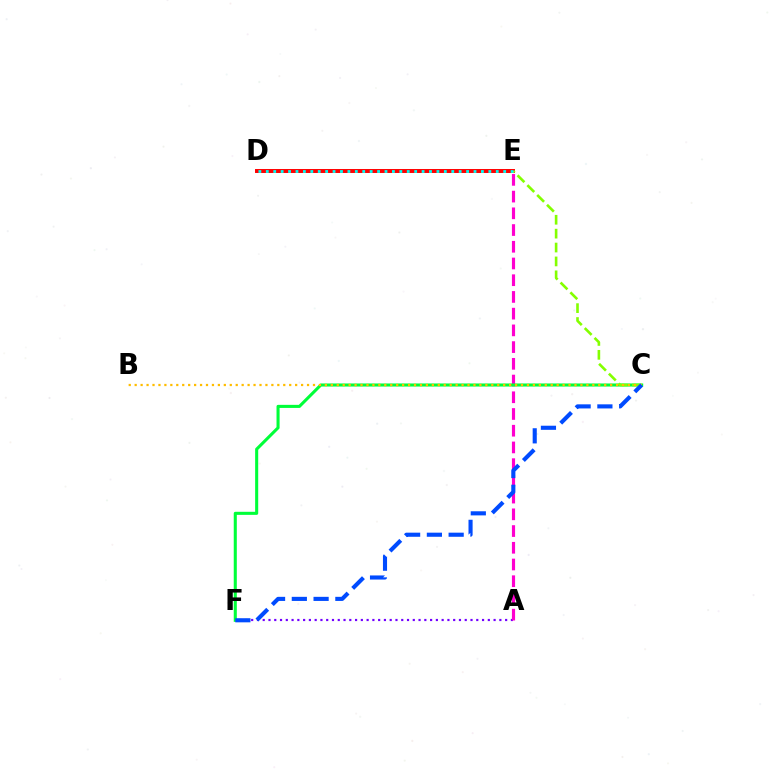{('D', 'E'): [{'color': '#ff0000', 'line_style': 'solid', 'thickness': 2.85}, {'color': '#00fff6', 'line_style': 'dotted', 'thickness': 2.02}], ('A', 'F'): [{'color': '#7200ff', 'line_style': 'dotted', 'thickness': 1.57}], ('A', 'E'): [{'color': '#ff00cf', 'line_style': 'dashed', 'thickness': 2.27}], ('C', 'F'): [{'color': '#00ff39', 'line_style': 'solid', 'thickness': 2.21}, {'color': '#004bff', 'line_style': 'dashed', 'thickness': 2.96}], ('C', 'E'): [{'color': '#84ff00', 'line_style': 'dashed', 'thickness': 1.89}], ('B', 'C'): [{'color': '#ffbd00', 'line_style': 'dotted', 'thickness': 1.61}]}